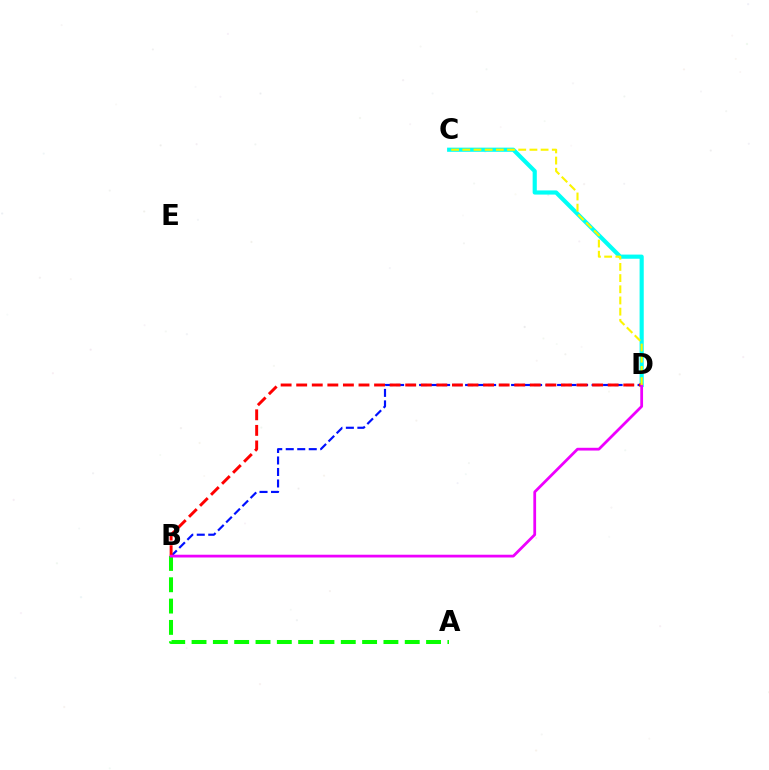{('A', 'B'): [{'color': '#08ff00', 'line_style': 'dashed', 'thickness': 2.9}], ('B', 'D'): [{'color': '#0010ff', 'line_style': 'dashed', 'thickness': 1.56}, {'color': '#ff0000', 'line_style': 'dashed', 'thickness': 2.12}, {'color': '#ee00ff', 'line_style': 'solid', 'thickness': 1.99}], ('C', 'D'): [{'color': '#00fff6', 'line_style': 'solid', 'thickness': 2.99}, {'color': '#fcf500', 'line_style': 'dashed', 'thickness': 1.52}]}